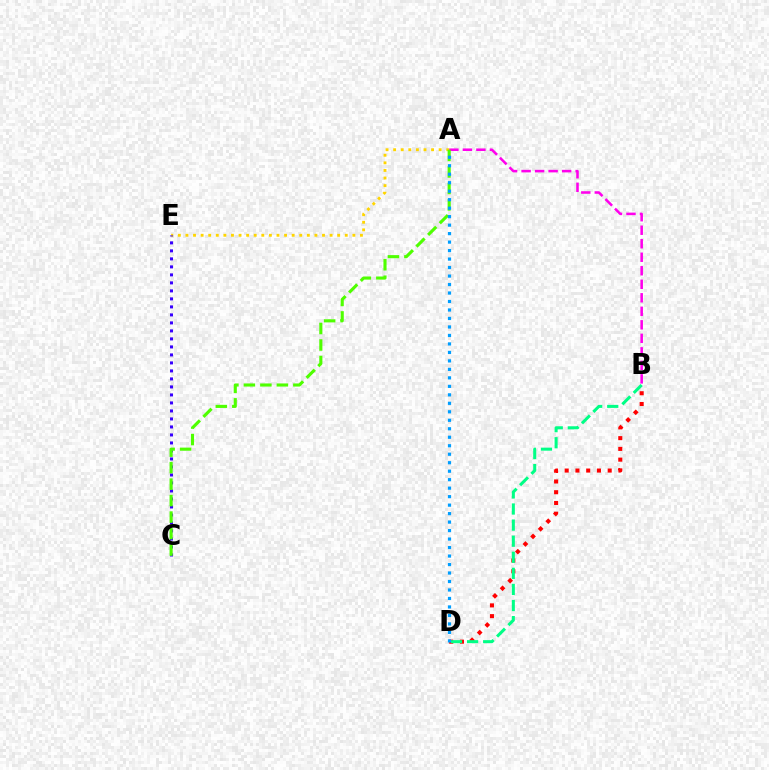{('A', 'E'): [{'color': '#ffd500', 'line_style': 'dotted', 'thickness': 2.06}], ('B', 'D'): [{'color': '#ff0000', 'line_style': 'dotted', 'thickness': 2.92}, {'color': '#00ff86', 'line_style': 'dashed', 'thickness': 2.19}], ('C', 'E'): [{'color': '#3700ff', 'line_style': 'dotted', 'thickness': 2.17}], ('A', 'B'): [{'color': '#ff00ed', 'line_style': 'dashed', 'thickness': 1.84}], ('A', 'C'): [{'color': '#4fff00', 'line_style': 'dashed', 'thickness': 2.24}], ('A', 'D'): [{'color': '#009eff', 'line_style': 'dotted', 'thickness': 2.31}]}